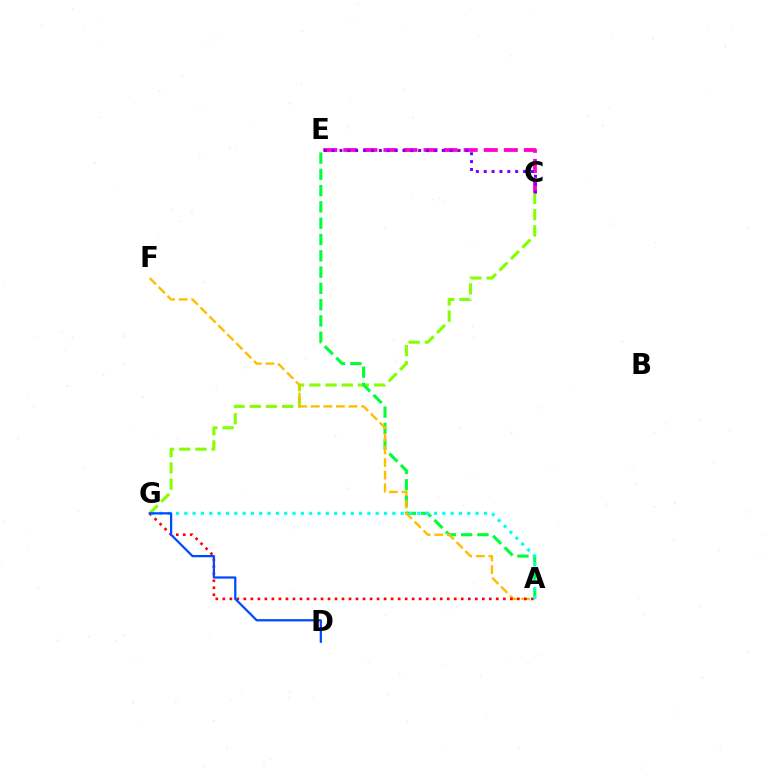{('C', 'E'): [{'color': '#ff00cf', 'line_style': 'dashed', 'thickness': 2.73}, {'color': '#7200ff', 'line_style': 'dotted', 'thickness': 2.14}], ('C', 'G'): [{'color': '#84ff00', 'line_style': 'dashed', 'thickness': 2.2}], ('A', 'E'): [{'color': '#00ff39', 'line_style': 'dashed', 'thickness': 2.21}], ('A', 'F'): [{'color': '#ffbd00', 'line_style': 'dashed', 'thickness': 1.71}], ('A', 'G'): [{'color': '#ff0000', 'line_style': 'dotted', 'thickness': 1.91}, {'color': '#00fff6', 'line_style': 'dotted', 'thickness': 2.26}], ('D', 'G'): [{'color': '#004bff', 'line_style': 'solid', 'thickness': 1.62}]}